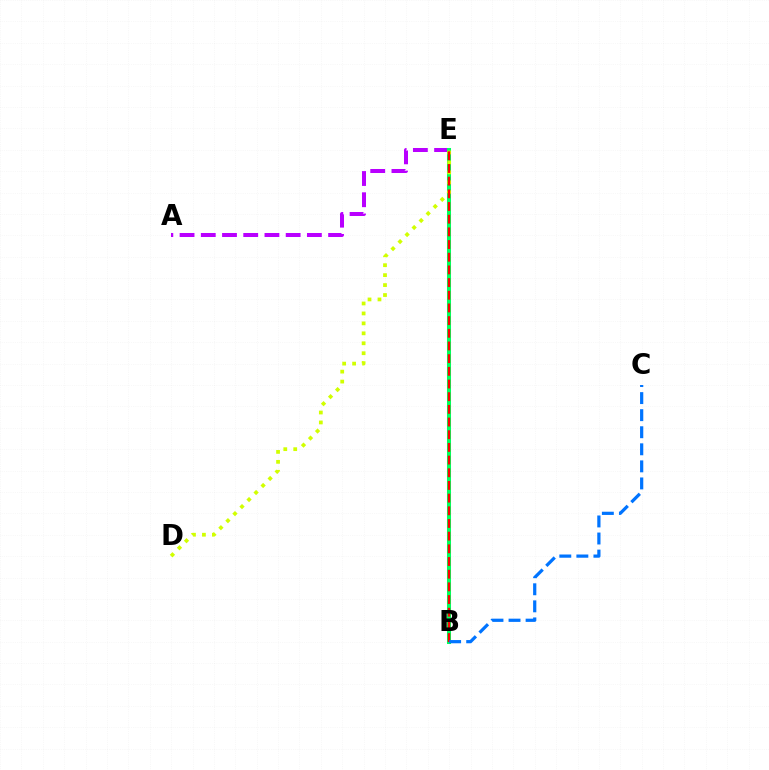{('A', 'E'): [{'color': '#b900ff', 'line_style': 'dashed', 'thickness': 2.88}], ('B', 'E'): [{'color': '#00ff5c', 'line_style': 'solid', 'thickness': 2.9}, {'color': '#ff0000', 'line_style': 'dashed', 'thickness': 1.72}], ('D', 'E'): [{'color': '#d1ff00', 'line_style': 'dotted', 'thickness': 2.7}], ('B', 'C'): [{'color': '#0074ff', 'line_style': 'dashed', 'thickness': 2.32}]}